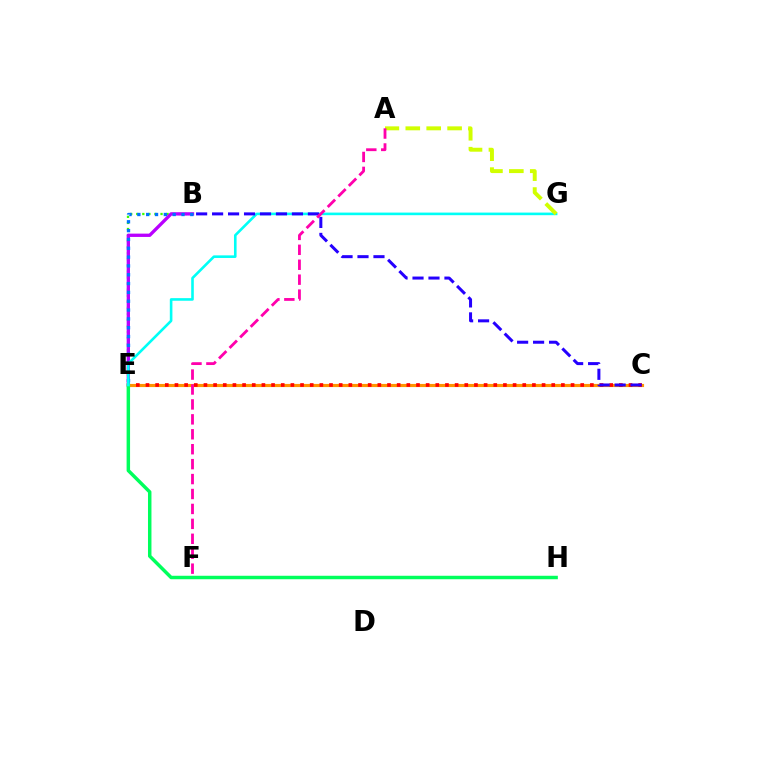{('B', 'E'): [{'color': '#3dff00', 'line_style': 'dotted', 'thickness': 1.65}, {'color': '#b900ff', 'line_style': 'solid', 'thickness': 2.39}, {'color': '#0074ff', 'line_style': 'dotted', 'thickness': 2.4}], ('C', 'E'): [{'color': '#ff9400', 'line_style': 'solid', 'thickness': 2.27}, {'color': '#ff0000', 'line_style': 'dotted', 'thickness': 2.62}], ('E', 'H'): [{'color': '#00ff5c', 'line_style': 'solid', 'thickness': 2.5}], ('E', 'G'): [{'color': '#00fff6', 'line_style': 'solid', 'thickness': 1.88}], ('A', 'G'): [{'color': '#d1ff00', 'line_style': 'dashed', 'thickness': 2.84}], ('B', 'C'): [{'color': '#2500ff', 'line_style': 'dashed', 'thickness': 2.17}], ('A', 'F'): [{'color': '#ff00ac', 'line_style': 'dashed', 'thickness': 2.03}]}